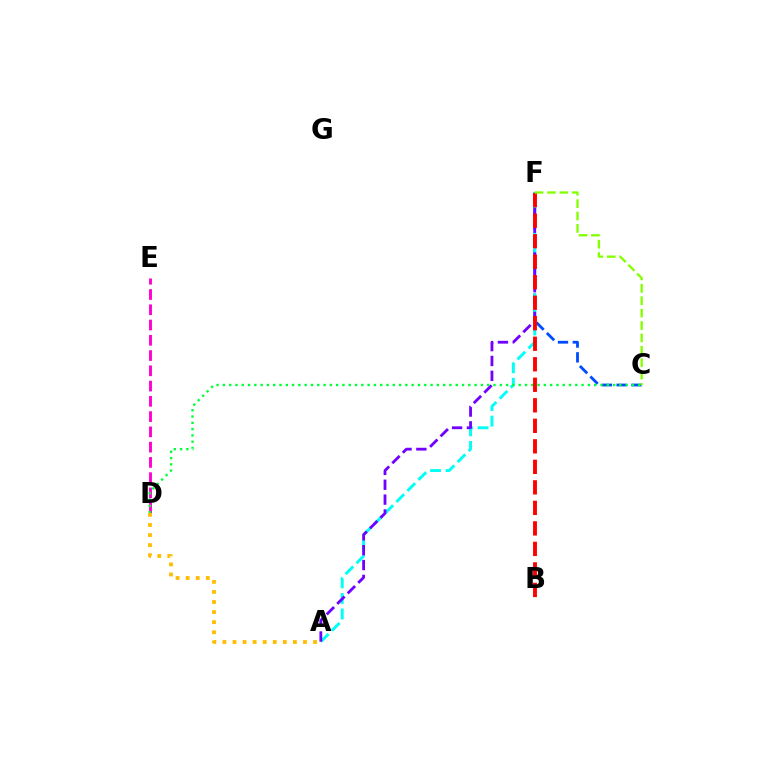{('C', 'F'): [{'color': '#004bff', 'line_style': 'dashed', 'thickness': 2.01}, {'color': '#84ff00', 'line_style': 'dashed', 'thickness': 1.68}], ('D', 'E'): [{'color': '#ff00cf', 'line_style': 'dashed', 'thickness': 2.07}], ('A', 'F'): [{'color': '#00fff6', 'line_style': 'dashed', 'thickness': 2.11}, {'color': '#7200ff', 'line_style': 'dashed', 'thickness': 2.02}], ('C', 'D'): [{'color': '#00ff39', 'line_style': 'dotted', 'thickness': 1.71}], ('B', 'F'): [{'color': '#ff0000', 'line_style': 'dashed', 'thickness': 2.79}], ('A', 'D'): [{'color': '#ffbd00', 'line_style': 'dotted', 'thickness': 2.74}]}